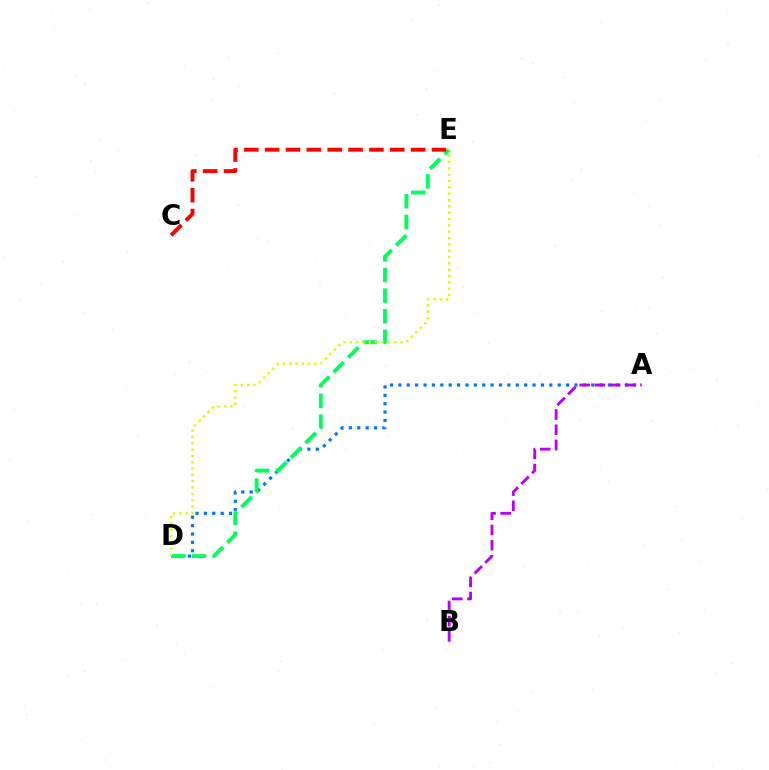{('A', 'D'): [{'color': '#0074ff', 'line_style': 'dotted', 'thickness': 2.28}], ('D', 'E'): [{'color': '#00ff5c', 'line_style': 'dashed', 'thickness': 2.8}, {'color': '#d1ff00', 'line_style': 'dotted', 'thickness': 1.72}], ('C', 'E'): [{'color': '#ff0000', 'line_style': 'dashed', 'thickness': 2.83}], ('A', 'B'): [{'color': '#b900ff', 'line_style': 'dashed', 'thickness': 2.06}]}